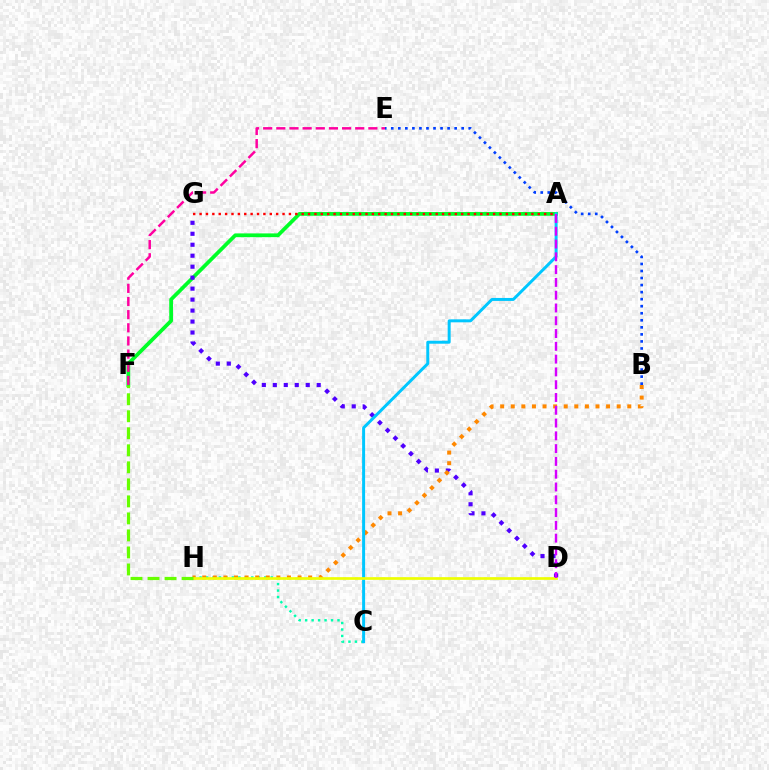{('A', 'F'): [{'color': '#00ff27', 'line_style': 'solid', 'thickness': 2.7}], ('B', 'E'): [{'color': '#003fff', 'line_style': 'dotted', 'thickness': 1.91}], ('C', 'H'): [{'color': '#00ffaf', 'line_style': 'dotted', 'thickness': 1.76}], ('D', 'G'): [{'color': '#4f00ff', 'line_style': 'dotted', 'thickness': 2.98}], ('B', 'H'): [{'color': '#ff8800', 'line_style': 'dotted', 'thickness': 2.88}], ('A', 'C'): [{'color': '#00c7ff', 'line_style': 'solid', 'thickness': 2.14}], ('D', 'H'): [{'color': '#eeff00', 'line_style': 'solid', 'thickness': 1.94}], ('E', 'F'): [{'color': '#ff00a0', 'line_style': 'dashed', 'thickness': 1.79}], ('A', 'G'): [{'color': '#ff0000', 'line_style': 'dotted', 'thickness': 1.73}], ('A', 'D'): [{'color': '#d600ff', 'line_style': 'dashed', 'thickness': 1.74}], ('F', 'H'): [{'color': '#66ff00', 'line_style': 'dashed', 'thickness': 2.31}]}